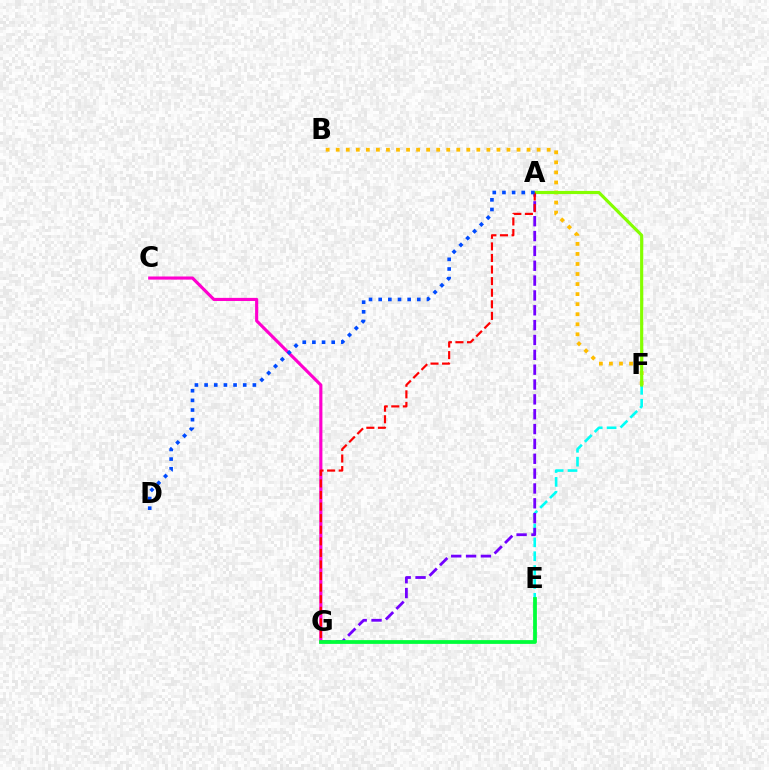{('E', 'F'): [{'color': '#00fff6', 'line_style': 'dashed', 'thickness': 1.88}], ('A', 'G'): [{'color': '#7200ff', 'line_style': 'dashed', 'thickness': 2.02}, {'color': '#ff0000', 'line_style': 'dashed', 'thickness': 1.57}], ('B', 'F'): [{'color': '#ffbd00', 'line_style': 'dotted', 'thickness': 2.73}], ('A', 'F'): [{'color': '#84ff00', 'line_style': 'solid', 'thickness': 2.27}], ('C', 'G'): [{'color': '#ff00cf', 'line_style': 'solid', 'thickness': 2.25}], ('A', 'D'): [{'color': '#004bff', 'line_style': 'dotted', 'thickness': 2.62}], ('E', 'G'): [{'color': '#00ff39', 'line_style': 'solid', 'thickness': 2.72}]}